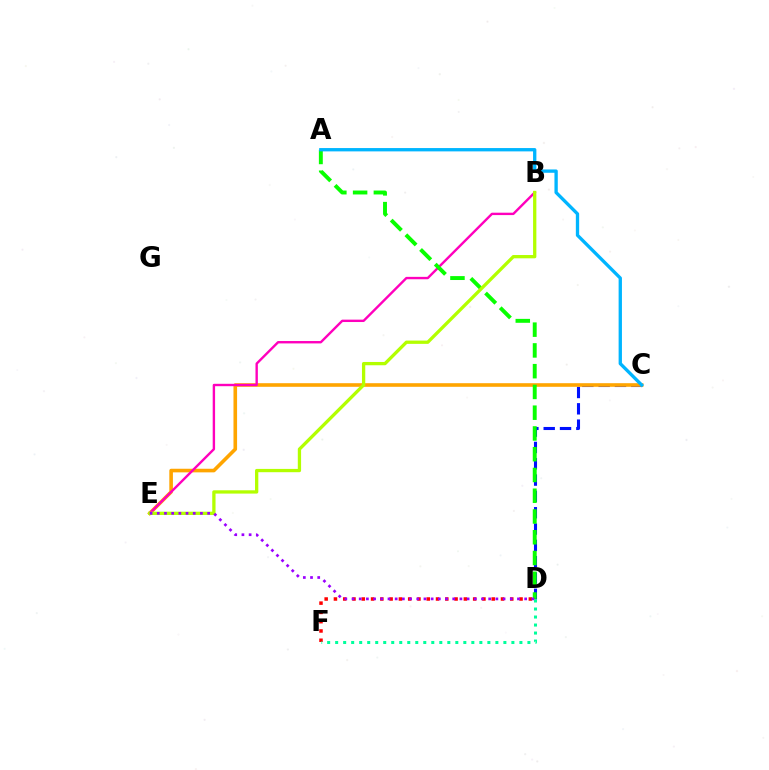{('C', 'D'): [{'color': '#0010ff', 'line_style': 'dashed', 'thickness': 2.22}], ('C', 'E'): [{'color': '#ffa500', 'line_style': 'solid', 'thickness': 2.6}], ('B', 'E'): [{'color': '#ff00bd', 'line_style': 'solid', 'thickness': 1.72}, {'color': '#b3ff00', 'line_style': 'solid', 'thickness': 2.37}], ('A', 'D'): [{'color': '#08ff00', 'line_style': 'dashed', 'thickness': 2.82}], ('A', 'C'): [{'color': '#00b5ff', 'line_style': 'solid', 'thickness': 2.39}], ('D', 'F'): [{'color': '#ff0000', 'line_style': 'dotted', 'thickness': 2.52}, {'color': '#00ff9d', 'line_style': 'dotted', 'thickness': 2.18}], ('D', 'E'): [{'color': '#9b00ff', 'line_style': 'dotted', 'thickness': 1.95}]}